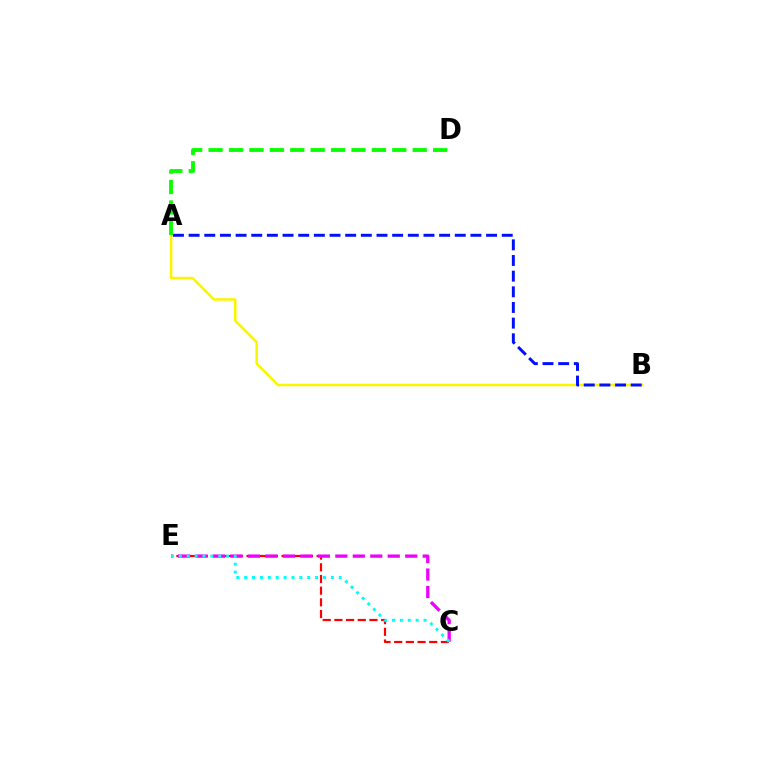{('A', 'B'): [{'color': '#fcf500', 'line_style': 'solid', 'thickness': 1.83}, {'color': '#0010ff', 'line_style': 'dashed', 'thickness': 2.13}], ('C', 'E'): [{'color': '#ff0000', 'line_style': 'dashed', 'thickness': 1.59}, {'color': '#ee00ff', 'line_style': 'dashed', 'thickness': 2.37}, {'color': '#00fff6', 'line_style': 'dotted', 'thickness': 2.14}], ('A', 'D'): [{'color': '#08ff00', 'line_style': 'dashed', 'thickness': 2.77}]}